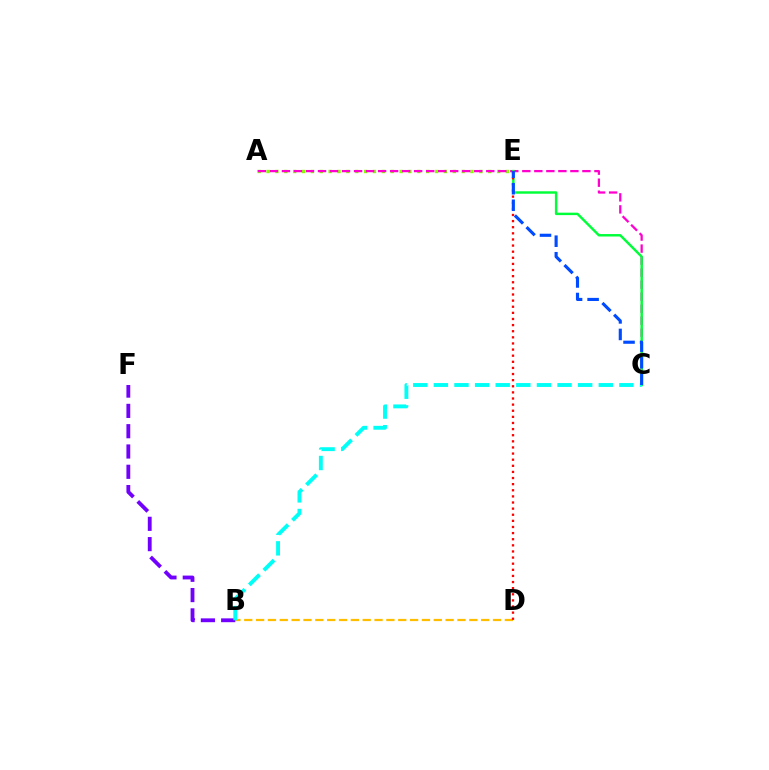{('B', 'D'): [{'color': '#ffbd00', 'line_style': 'dashed', 'thickness': 1.61}], ('B', 'F'): [{'color': '#7200ff', 'line_style': 'dashed', 'thickness': 2.76}], ('A', 'E'): [{'color': '#84ff00', 'line_style': 'dotted', 'thickness': 2.41}], ('A', 'C'): [{'color': '#ff00cf', 'line_style': 'dashed', 'thickness': 1.63}], ('C', 'E'): [{'color': '#00ff39', 'line_style': 'solid', 'thickness': 1.76}, {'color': '#004bff', 'line_style': 'dashed', 'thickness': 2.25}], ('D', 'E'): [{'color': '#ff0000', 'line_style': 'dotted', 'thickness': 1.66}], ('B', 'C'): [{'color': '#00fff6', 'line_style': 'dashed', 'thickness': 2.8}]}